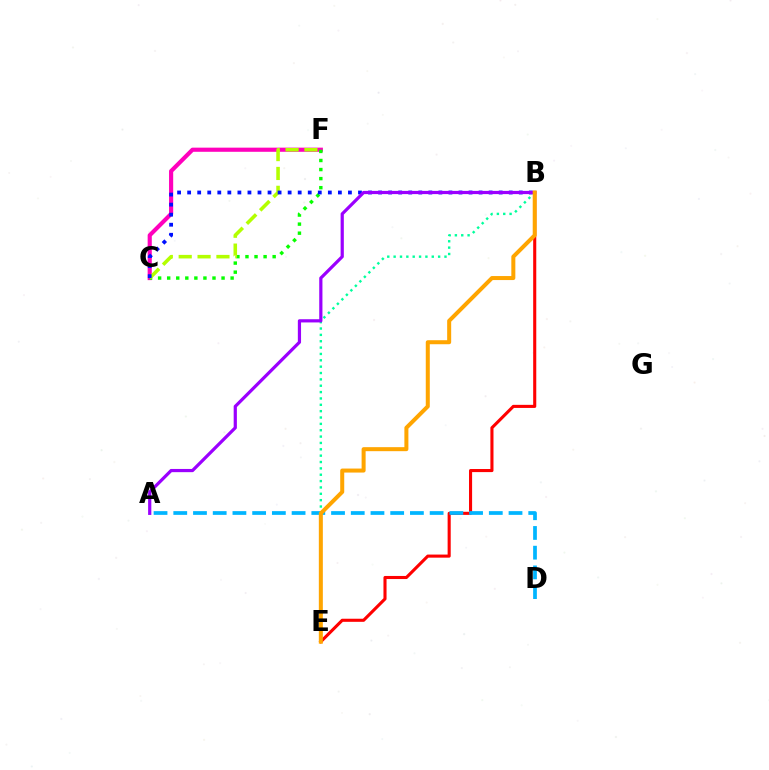{('C', 'F'): [{'color': '#ff00bd', 'line_style': 'solid', 'thickness': 2.98}, {'color': '#08ff00', 'line_style': 'dotted', 'thickness': 2.46}, {'color': '#b3ff00', 'line_style': 'dashed', 'thickness': 2.56}], ('B', 'E'): [{'color': '#ff0000', 'line_style': 'solid', 'thickness': 2.22}, {'color': '#00ff9d', 'line_style': 'dotted', 'thickness': 1.73}, {'color': '#ffa500', 'line_style': 'solid', 'thickness': 2.89}], ('B', 'C'): [{'color': '#0010ff', 'line_style': 'dotted', 'thickness': 2.73}], ('A', 'D'): [{'color': '#00b5ff', 'line_style': 'dashed', 'thickness': 2.68}], ('A', 'B'): [{'color': '#9b00ff', 'line_style': 'solid', 'thickness': 2.31}]}